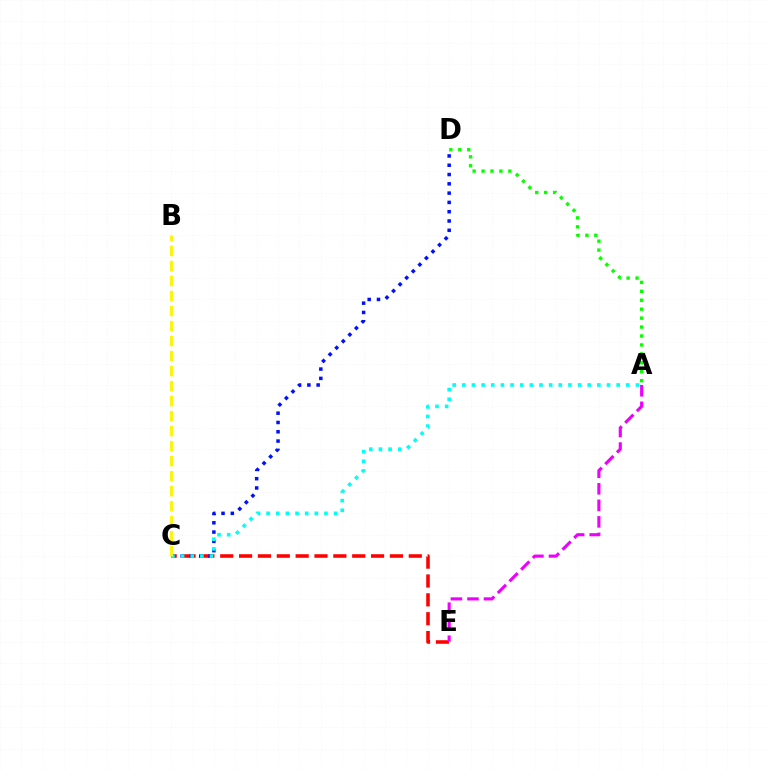{('C', 'E'): [{'color': '#ff0000', 'line_style': 'dashed', 'thickness': 2.56}], ('A', 'E'): [{'color': '#ee00ff', 'line_style': 'dashed', 'thickness': 2.25}], ('C', 'D'): [{'color': '#0010ff', 'line_style': 'dotted', 'thickness': 2.53}], ('A', 'C'): [{'color': '#00fff6', 'line_style': 'dotted', 'thickness': 2.62}], ('A', 'D'): [{'color': '#08ff00', 'line_style': 'dotted', 'thickness': 2.43}], ('B', 'C'): [{'color': '#fcf500', 'line_style': 'dashed', 'thickness': 2.04}]}